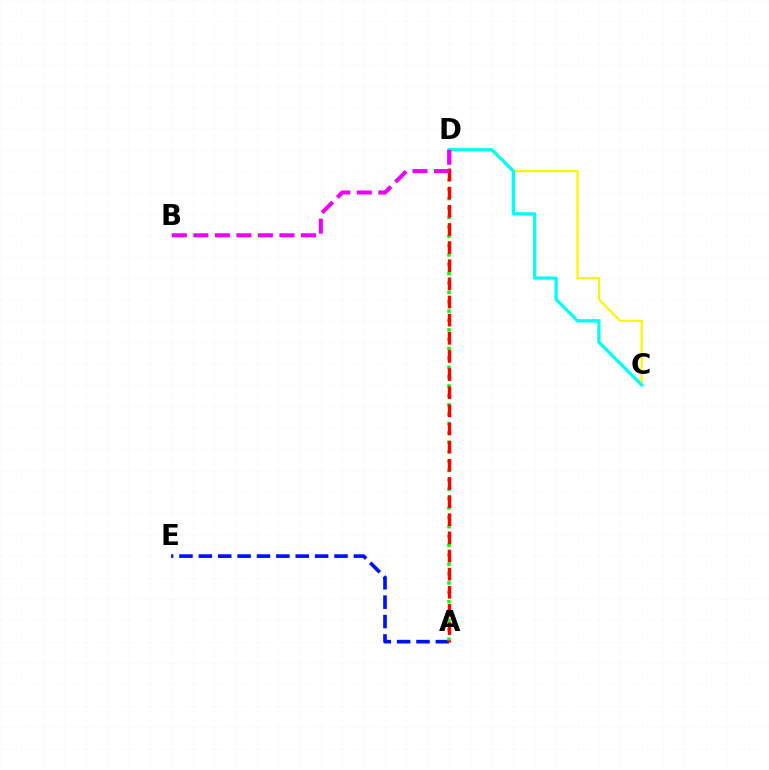{('C', 'D'): [{'color': '#fcf500', 'line_style': 'solid', 'thickness': 1.53}, {'color': '#00fff6', 'line_style': 'solid', 'thickness': 2.37}], ('A', 'E'): [{'color': '#0010ff', 'line_style': 'dashed', 'thickness': 2.63}], ('A', 'D'): [{'color': '#08ff00', 'line_style': 'dotted', 'thickness': 2.55}, {'color': '#ff0000', 'line_style': 'dashed', 'thickness': 2.46}], ('B', 'D'): [{'color': '#ee00ff', 'line_style': 'dashed', 'thickness': 2.92}]}